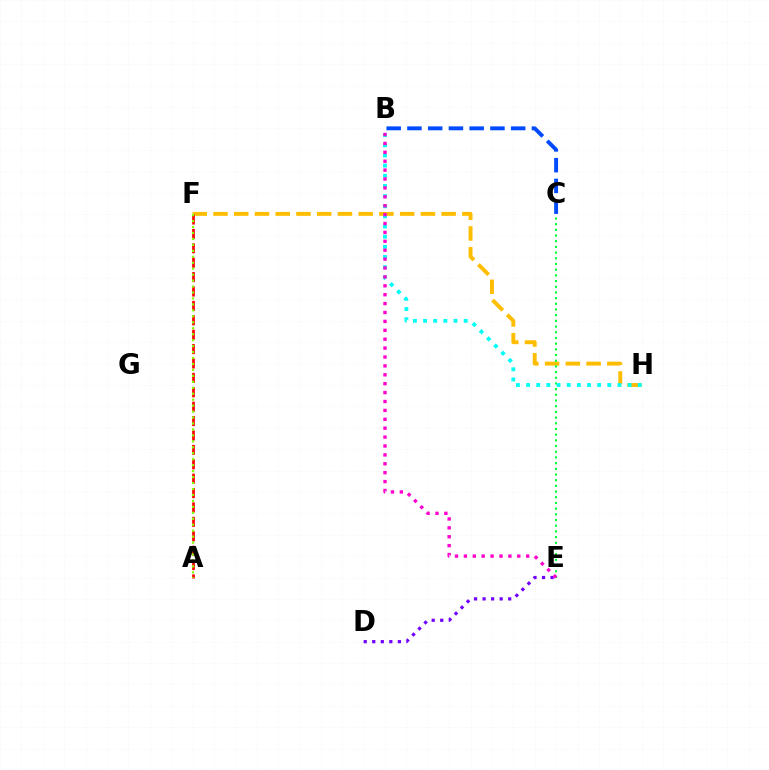{('F', 'H'): [{'color': '#ffbd00', 'line_style': 'dashed', 'thickness': 2.82}], ('C', 'E'): [{'color': '#00ff39', 'line_style': 'dotted', 'thickness': 1.55}], ('A', 'F'): [{'color': '#ff0000', 'line_style': 'dashed', 'thickness': 1.96}, {'color': '#84ff00', 'line_style': 'dotted', 'thickness': 1.62}], ('B', 'H'): [{'color': '#00fff6', 'line_style': 'dotted', 'thickness': 2.76}], ('D', 'E'): [{'color': '#7200ff', 'line_style': 'dotted', 'thickness': 2.32}], ('B', 'E'): [{'color': '#ff00cf', 'line_style': 'dotted', 'thickness': 2.42}], ('B', 'C'): [{'color': '#004bff', 'line_style': 'dashed', 'thickness': 2.82}]}